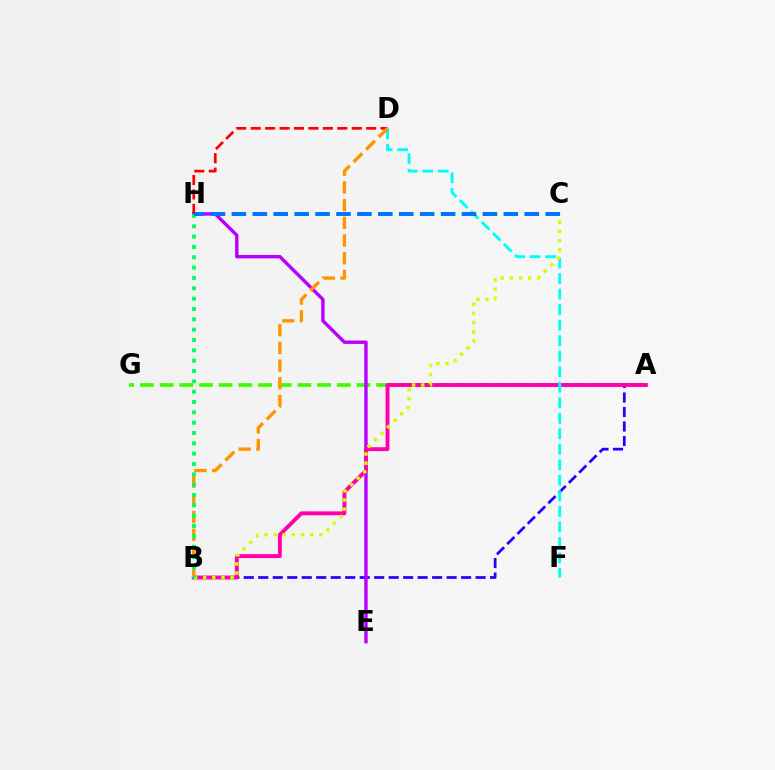{('A', 'G'): [{'color': '#3dff00', 'line_style': 'dashed', 'thickness': 2.67}], ('A', 'B'): [{'color': '#2500ff', 'line_style': 'dashed', 'thickness': 1.97}, {'color': '#ff00ac', 'line_style': 'solid', 'thickness': 2.82}], ('E', 'H'): [{'color': '#b900ff', 'line_style': 'solid', 'thickness': 2.45}], ('D', 'H'): [{'color': '#ff0000', 'line_style': 'dashed', 'thickness': 1.96}], ('D', 'F'): [{'color': '#00fff6', 'line_style': 'dashed', 'thickness': 2.11}], ('B', 'C'): [{'color': '#d1ff00', 'line_style': 'dotted', 'thickness': 2.49}], ('B', 'D'): [{'color': '#ff9400', 'line_style': 'dashed', 'thickness': 2.41}], ('B', 'H'): [{'color': '#00ff5c', 'line_style': 'dotted', 'thickness': 2.81}], ('C', 'H'): [{'color': '#0074ff', 'line_style': 'dashed', 'thickness': 2.84}]}